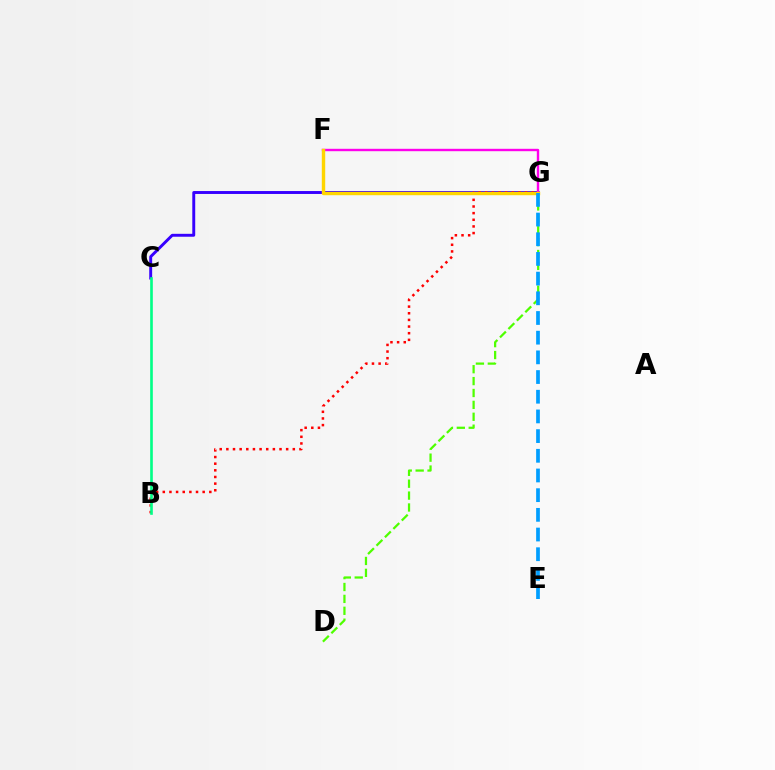{('C', 'G'): [{'color': '#3700ff', 'line_style': 'solid', 'thickness': 2.11}], ('F', 'G'): [{'color': '#ff00ed', 'line_style': 'solid', 'thickness': 1.72}, {'color': '#ffd500', 'line_style': 'solid', 'thickness': 2.47}], ('B', 'G'): [{'color': '#ff0000', 'line_style': 'dotted', 'thickness': 1.81}], ('D', 'G'): [{'color': '#4fff00', 'line_style': 'dashed', 'thickness': 1.62}], ('E', 'G'): [{'color': '#009eff', 'line_style': 'dashed', 'thickness': 2.67}], ('B', 'C'): [{'color': '#00ff86', 'line_style': 'solid', 'thickness': 1.89}]}